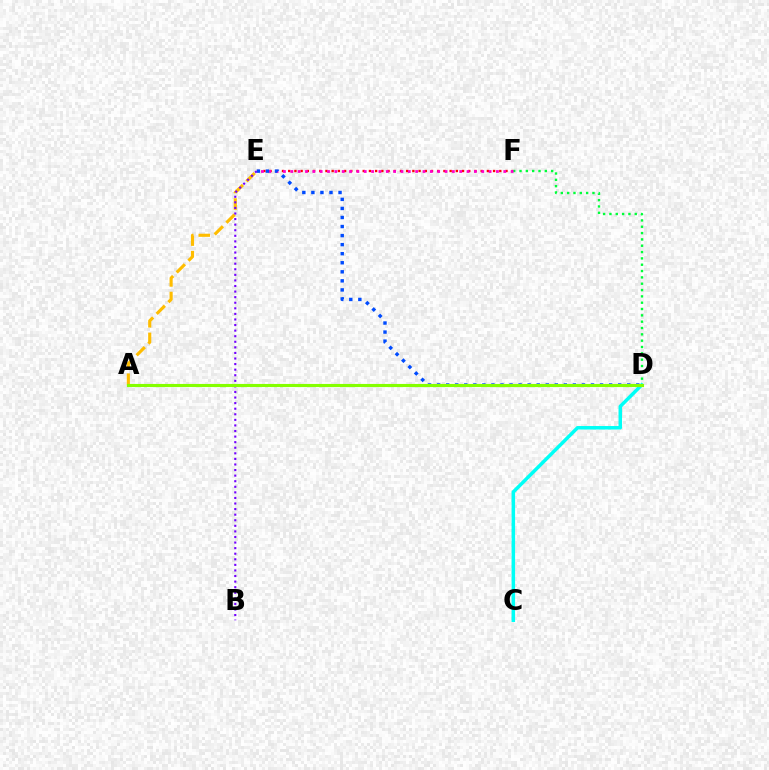{('D', 'F'): [{'color': '#00ff39', 'line_style': 'dotted', 'thickness': 1.72}], ('E', 'F'): [{'color': '#ff0000', 'line_style': 'dotted', 'thickness': 1.69}, {'color': '#ff00cf', 'line_style': 'dotted', 'thickness': 2.0}], ('C', 'D'): [{'color': '#00fff6', 'line_style': 'solid', 'thickness': 2.52}], ('A', 'E'): [{'color': '#ffbd00', 'line_style': 'dashed', 'thickness': 2.25}], ('D', 'E'): [{'color': '#004bff', 'line_style': 'dotted', 'thickness': 2.46}], ('B', 'E'): [{'color': '#7200ff', 'line_style': 'dotted', 'thickness': 1.52}], ('A', 'D'): [{'color': '#84ff00', 'line_style': 'solid', 'thickness': 2.24}]}